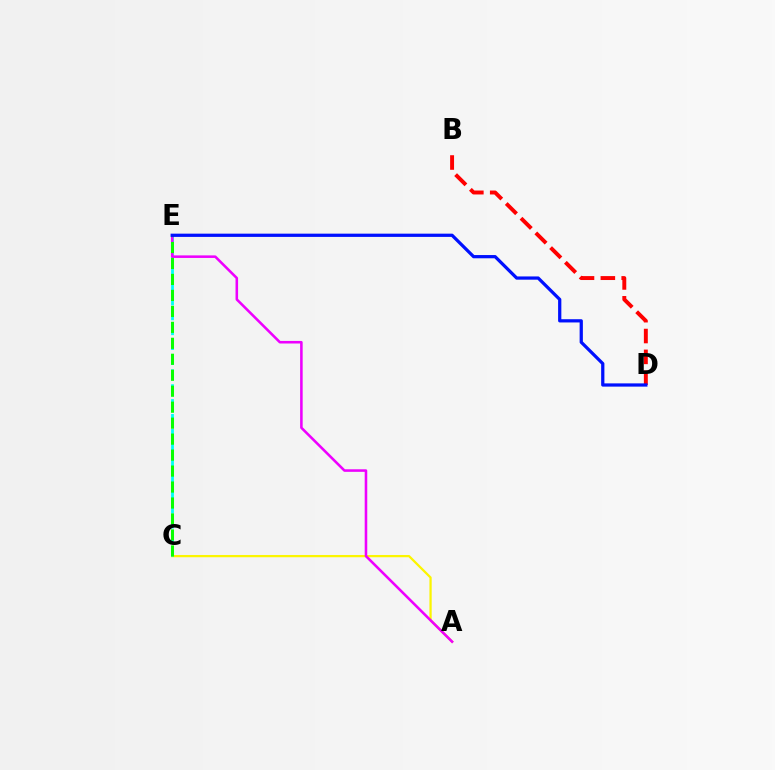{('A', 'C'): [{'color': '#fcf500', 'line_style': 'solid', 'thickness': 1.63}], ('B', 'D'): [{'color': '#ff0000', 'line_style': 'dashed', 'thickness': 2.83}], ('C', 'E'): [{'color': '#00fff6', 'line_style': 'dashed', 'thickness': 2.02}, {'color': '#08ff00', 'line_style': 'dashed', 'thickness': 2.17}], ('A', 'E'): [{'color': '#ee00ff', 'line_style': 'solid', 'thickness': 1.84}], ('D', 'E'): [{'color': '#0010ff', 'line_style': 'solid', 'thickness': 2.33}]}